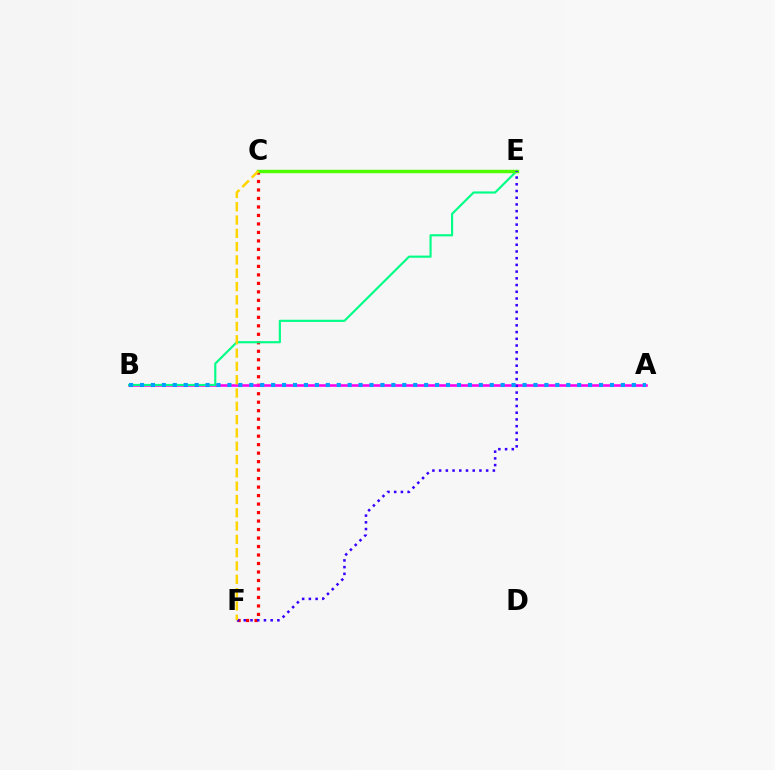{('C', 'F'): [{'color': '#ff0000', 'line_style': 'dotted', 'thickness': 2.31}, {'color': '#ffd500', 'line_style': 'dashed', 'thickness': 1.81}], ('A', 'B'): [{'color': '#ff00ed', 'line_style': 'solid', 'thickness': 1.86}, {'color': '#009eff', 'line_style': 'dotted', 'thickness': 2.97}], ('B', 'E'): [{'color': '#00ff86', 'line_style': 'solid', 'thickness': 1.55}], ('C', 'E'): [{'color': '#4fff00', 'line_style': 'solid', 'thickness': 2.47}], ('E', 'F'): [{'color': '#3700ff', 'line_style': 'dotted', 'thickness': 1.83}]}